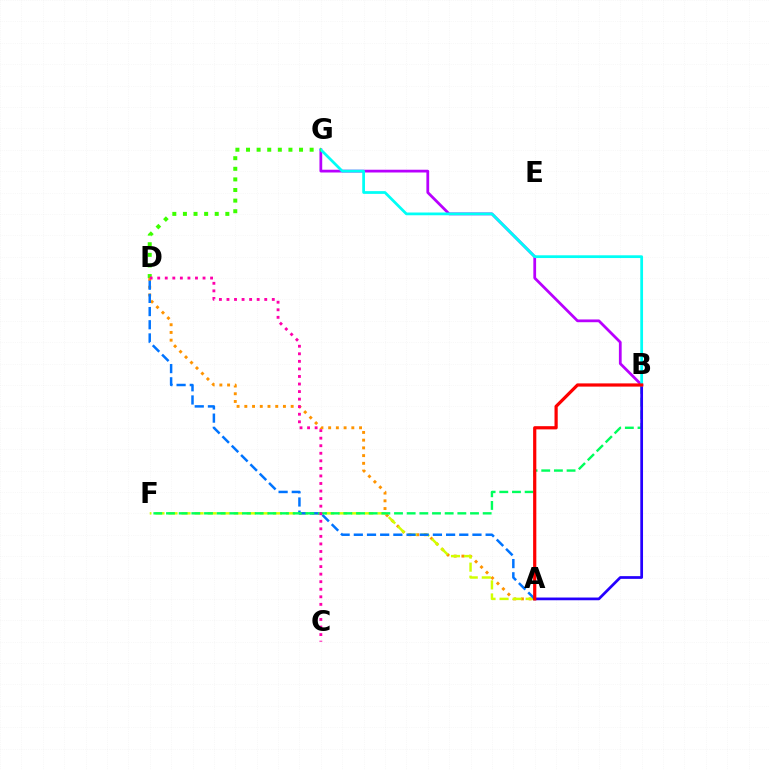{('B', 'G'): [{'color': '#b900ff', 'line_style': 'solid', 'thickness': 1.99}, {'color': '#00fff6', 'line_style': 'solid', 'thickness': 1.98}], ('A', 'D'): [{'color': '#ff9400', 'line_style': 'dotted', 'thickness': 2.1}, {'color': '#0074ff', 'line_style': 'dashed', 'thickness': 1.79}], ('A', 'F'): [{'color': '#d1ff00', 'line_style': 'dashed', 'thickness': 1.77}], ('B', 'F'): [{'color': '#00ff5c', 'line_style': 'dashed', 'thickness': 1.72}], ('A', 'B'): [{'color': '#2500ff', 'line_style': 'solid', 'thickness': 1.96}, {'color': '#ff0000', 'line_style': 'solid', 'thickness': 2.31}], ('D', 'G'): [{'color': '#3dff00', 'line_style': 'dotted', 'thickness': 2.88}], ('C', 'D'): [{'color': '#ff00ac', 'line_style': 'dotted', 'thickness': 2.05}]}